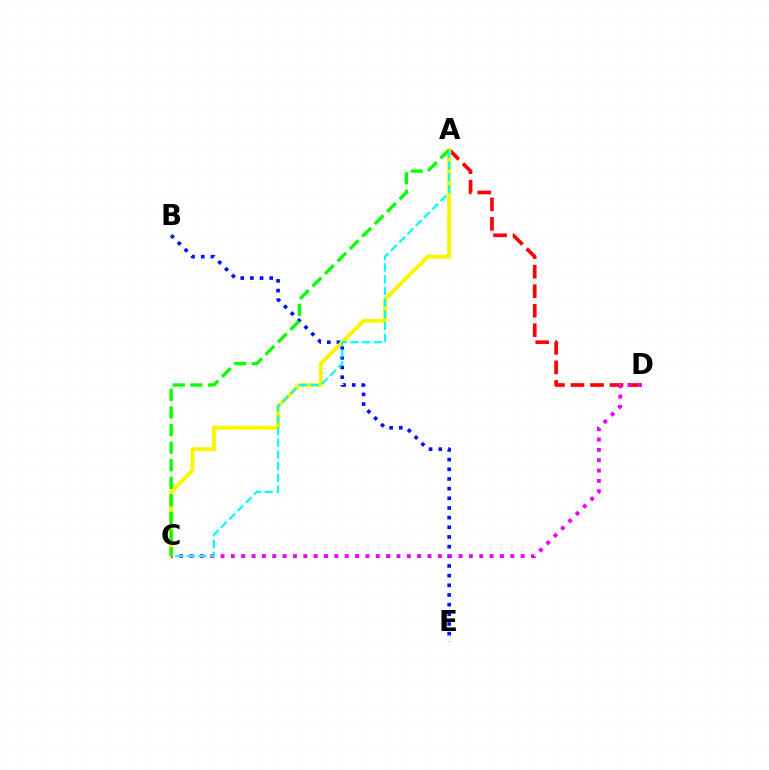{('A', 'D'): [{'color': '#ff0000', 'line_style': 'dashed', 'thickness': 2.65}], ('B', 'E'): [{'color': '#0010ff', 'line_style': 'dotted', 'thickness': 2.63}], ('A', 'C'): [{'color': '#fcf500', 'line_style': 'solid', 'thickness': 2.83}, {'color': '#08ff00', 'line_style': 'dashed', 'thickness': 2.39}, {'color': '#00fff6', 'line_style': 'dashed', 'thickness': 1.59}], ('C', 'D'): [{'color': '#ee00ff', 'line_style': 'dotted', 'thickness': 2.81}]}